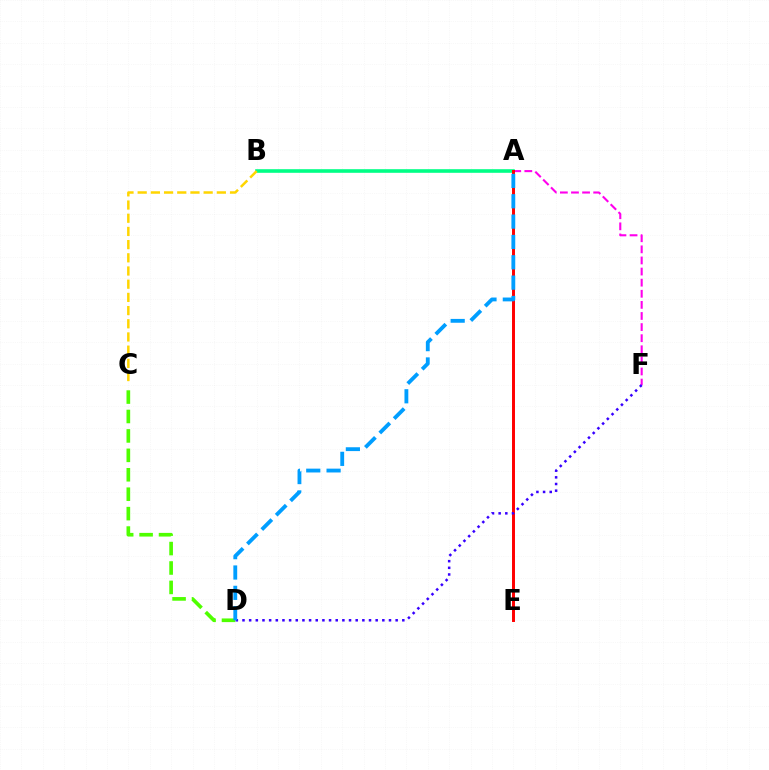{('A', 'F'): [{'color': '#ff00ed', 'line_style': 'dashed', 'thickness': 1.51}], ('C', 'D'): [{'color': '#4fff00', 'line_style': 'dashed', 'thickness': 2.64}], ('A', 'B'): [{'color': '#00ff86', 'line_style': 'solid', 'thickness': 2.6}], ('A', 'E'): [{'color': '#ff0000', 'line_style': 'solid', 'thickness': 2.13}], ('D', 'F'): [{'color': '#3700ff', 'line_style': 'dotted', 'thickness': 1.81}], ('B', 'C'): [{'color': '#ffd500', 'line_style': 'dashed', 'thickness': 1.79}], ('A', 'D'): [{'color': '#009eff', 'line_style': 'dashed', 'thickness': 2.76}]}